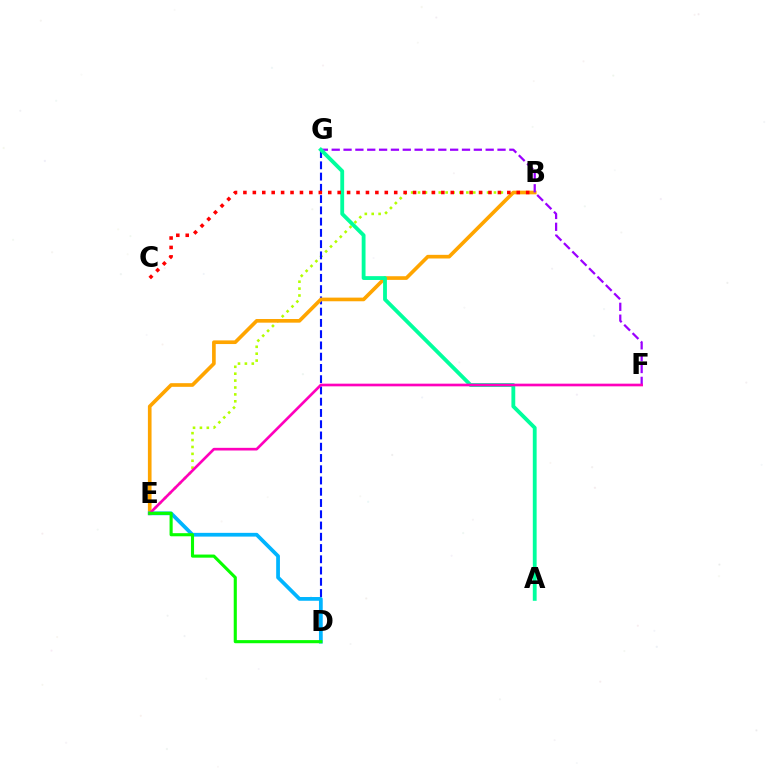{('B', 'E'): [{'color': '#b3ff00', 'line_style': 'dotted', 'thickness': 1.87}, {'color': '#ffa500', 'line_style': 'solid', 'thickness': 2.63}], ('D', 'G'): [{'color': '#0010ff', 'line_style': 'dashed', 'thickness': 1.53}], ('D', 'E'): [{'color': '#00b5ff', 'line_style': 'solid', 'thickness': 2.69}, {'color': '#08ff00', 'line_style': 'solid', 'thickness': 2.24}], ('F', 'G'): [{'color': '#9b00ff', 'line_style': 'dashed', 'thickness': 1.61}], ('A', 'G'): [{'color': '#00ff9d', 'line_style': 'solid', 'thickness': 2.76}], ('B', 'C'): [{'color': '#ff0000', 'line_style': 'dotted', 'thickness': 2.56}], ('E', 'F'): [{'color': '#ff00bd', 'line_style': 'solid', 'thickness': 1.92}]}